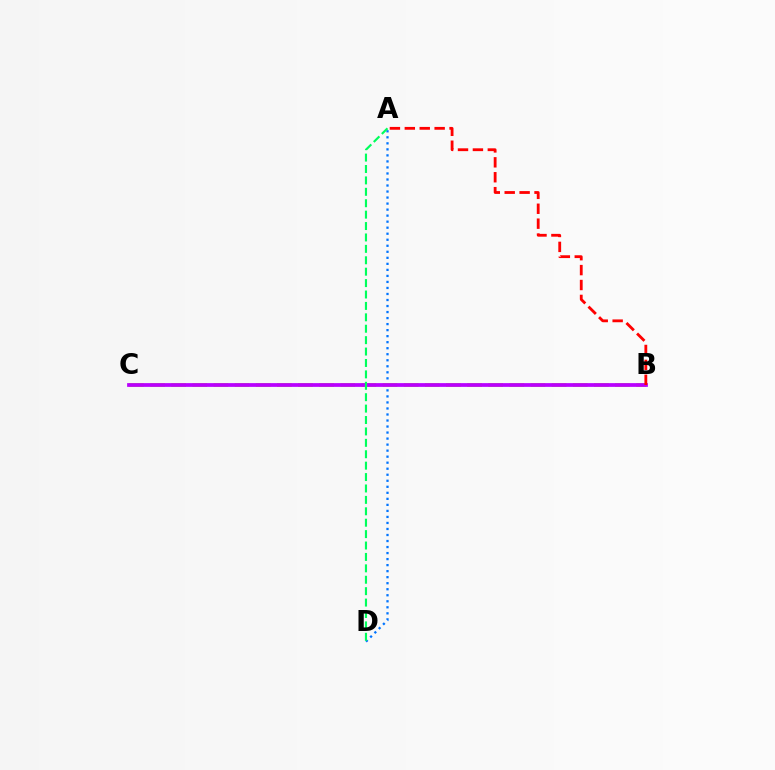{('A', 'D'): [{'color': '#0074ff', 'line_style': 'dotted', 'thickness': 1.64}, {'color': '#00ff5c', 'line_style': 'dashed', 'thickness': 1.55}], ('B', 'C'): [{'color': '#d1ff00', 'line_style': 'dashed', 'thickness': 2.87}, {'color': '#b900ff', 'line_style': 'solid', 'thickness': 2.7}], ('A', 'B'): [{'color': '#ff0000', 'line_style': 'dashed', 'thickness': 2.03}]}